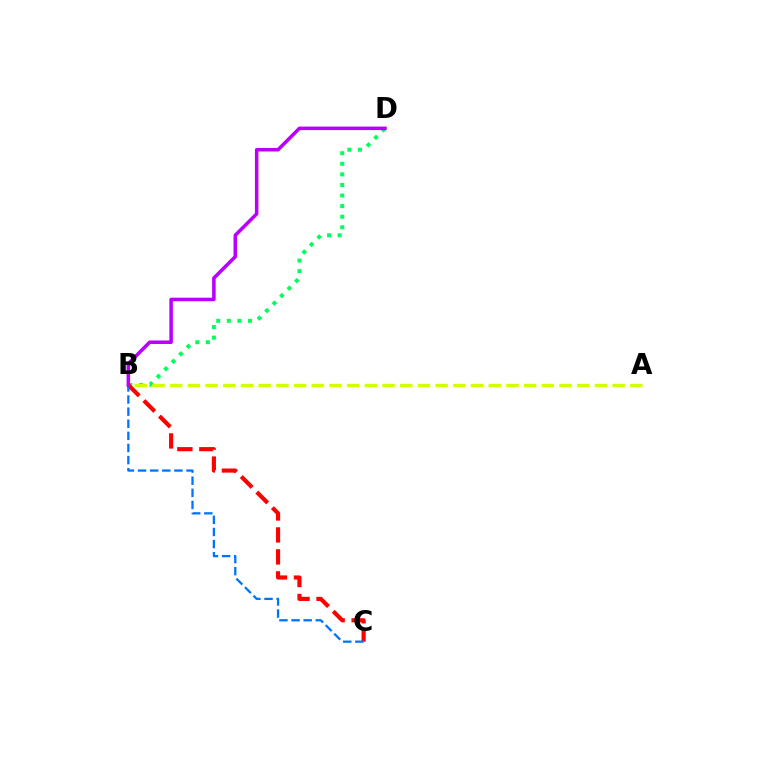{('B', 'D'): [{'color': '#00ff5c', 'line_style': 'dotted', 'thickness': 2.88}, {'color': '#b900ff', 'line_style': 'solid', 'thickness': 2.54}], ('A', 'B'): [{'color': '#d1ff00', 'line_style': 'dashed', 'thickness': 2.4}], ('B', 'C'): [{'color': '#ff0000', 'line_style': 'dashed', 'thickness': 2.99}, {'color': '#0074ff', 'line_style': 'dashed', 'thickness': 1.65}]}